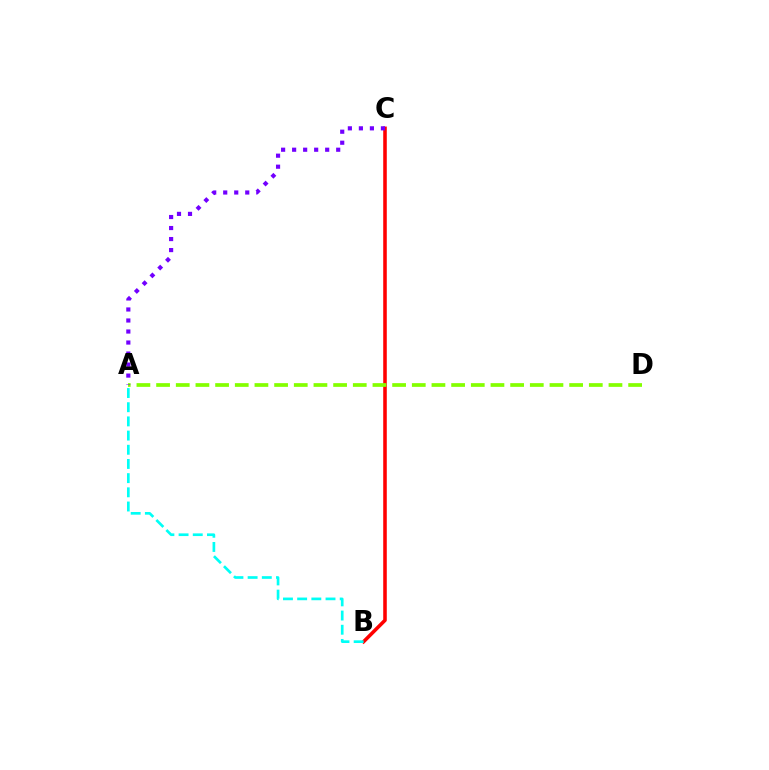{('B', 'C'): [{'color': '#ff0000', 'line_style': 'solid', 'thickness': 2.57}], ('A', 'B'): [{'color': '#00fff6', 'line_style': 'dashed', 'thickness': 1.93}], ('A', 'D'): [{'color': '#84ff00', 'line_style': 'dashed', 'thickness': 2.67}], ('A', 'C'): [{'color': '#7200ff', 'line_style': 'dotted', 'thickness': 2.99}]}